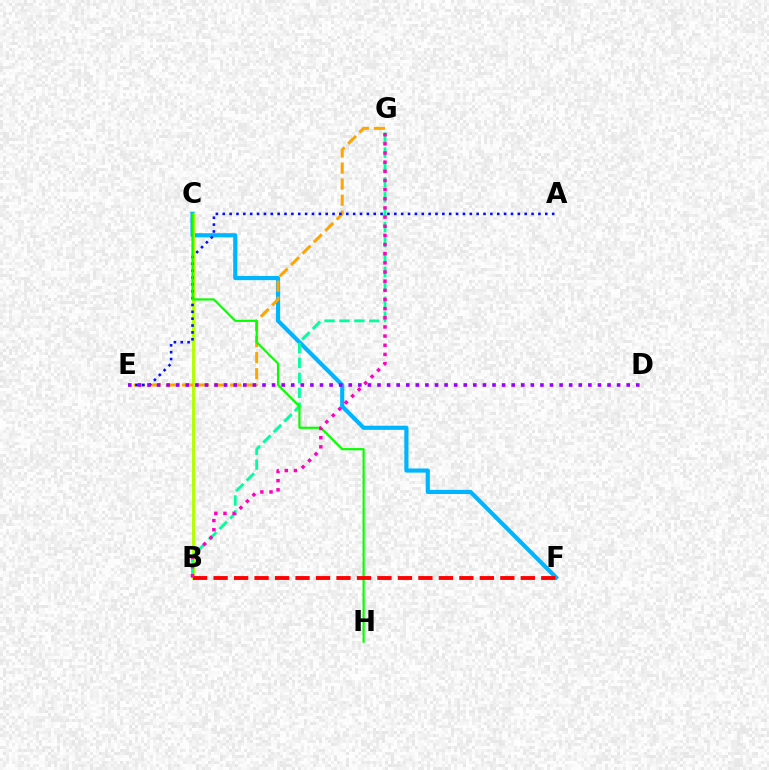{('C', 'F'): [{'color': '#00b5ff', 'line_style': 'solid', 'thickness': 2.99}], ('B', 'C'): [{'color': '#b3ff00', 'line_style': 'solid', 'thickness': 2.1}], ('E', 'G'): [{'color': '#ffa500', 'line_style': 'dashed', 'thickness': 2.18}], ('B', 'G'): [{'color': '#00ff9d', 'line_style': 'dashed', 'thickness': 2.03}, {'color': '#ff00bd', 'line_style': 'dotted', 'thickness': 2.49}], ('A', 'E'): [{'color': '#0010ff', 'line_style': 'dotted', 'thickness': 1.86}], ('D', 'E'): [{'color': '#9b00ff', 'line_style': 'dotted', 'thickness': 2.6}], ('C', 'H'): [{'color': '#08ff00', 'line_style': 'solid', 'thickness': 1.57}], ('B', 'F'): [{'color': '#ff0000', 'line_style': 'dashed', 'thickness': 2.78}]}